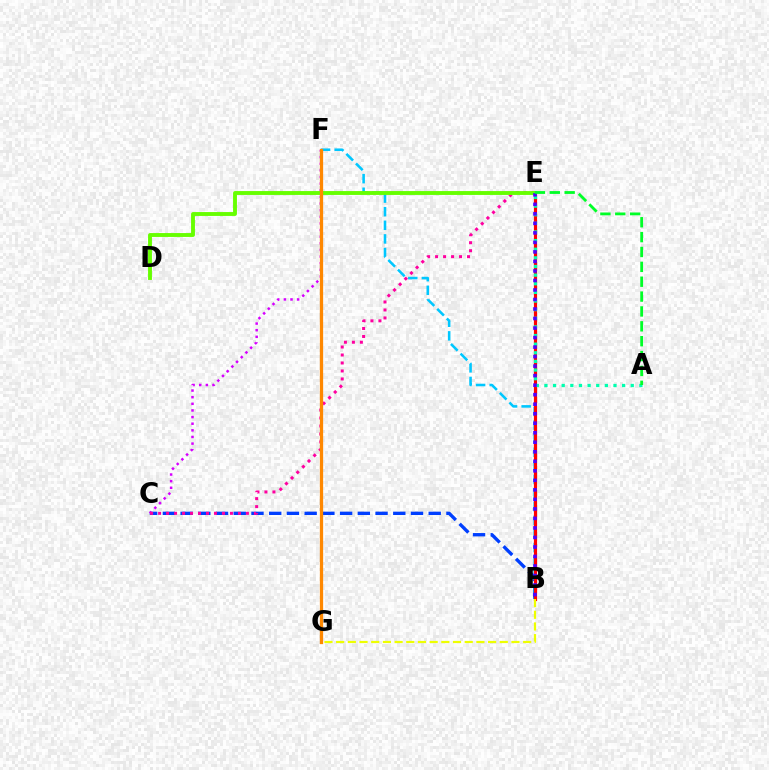{('B', 'C'): [{'color': '#003fff', 'line_style': 'dashed', 'thickness': 2.41}], ('B', 'F'): [{'color': '#00c7ff', 'line_style': 'dashed', 'thickness': 1.85}], ('C', 'F'): [{'color': '#d600ff', 'line_style': 'dotted', 'thickness': 1.8}], ('C', 'E'): [{'color': '#ff00a0', 'line_style': 'dotted', 'thickness': 2.17}], ('B', 'E'): [{'color': '#ff0000', 'line_style': 'solid', 'thickness': 2.29}, {'color': '#4f00ff', 'line_style': 'dotted', 'thickness': 2.59}], ('D', 'E'): [{'color': '#66ff00', 'line_style': 'solid', 'thickness': 2.79}], ('F', 'G'): [{'color': '#ff8800', 'line_style': 'solid', 'thickness': 2.35}], ('A', 'E'): [{'color': '#00ffaf', 'line_style': 'dotted', 'thickness': 2.34}, {'color': '#00ff27', 'line_style': 'dashed', 'thickness': 2.02}], ('B', 'G'): [{'color': '#eeff00', 'line_style': 'dashed', 'thickness': 1.59}]}